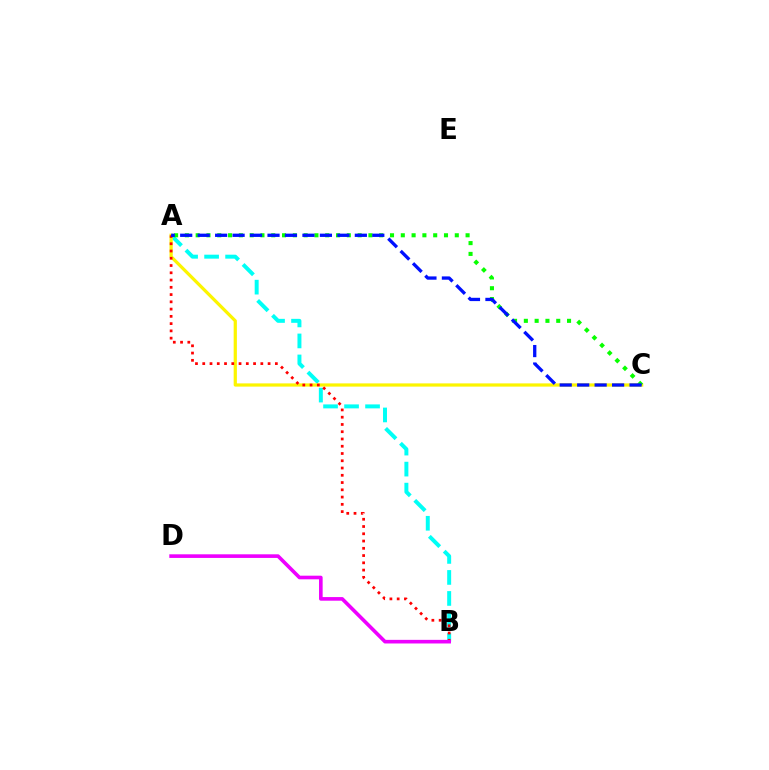{('A', 'B'): [{'color': '#00fff6', 'line_style': 'dashed', 'thickness': 2.85}, {'color': '#ff0000', 'line_style': 'dotted', 'thickness': 1.97}], ('A', 'C'): [{'color': '#fcf500', 'line_style': 'solid', 'thickness': 2.32}, {'color': '#08ff00', 'line_style': 'dotted', 'thickness': 2.93}, {'color': '#0010ff', 'line_style': 'dashed', 'thickness': 2.37}], ('B', 'D'): [{'color': '#ee00ff', 'line_style': 'solid', 'thickness': 2.61}]}